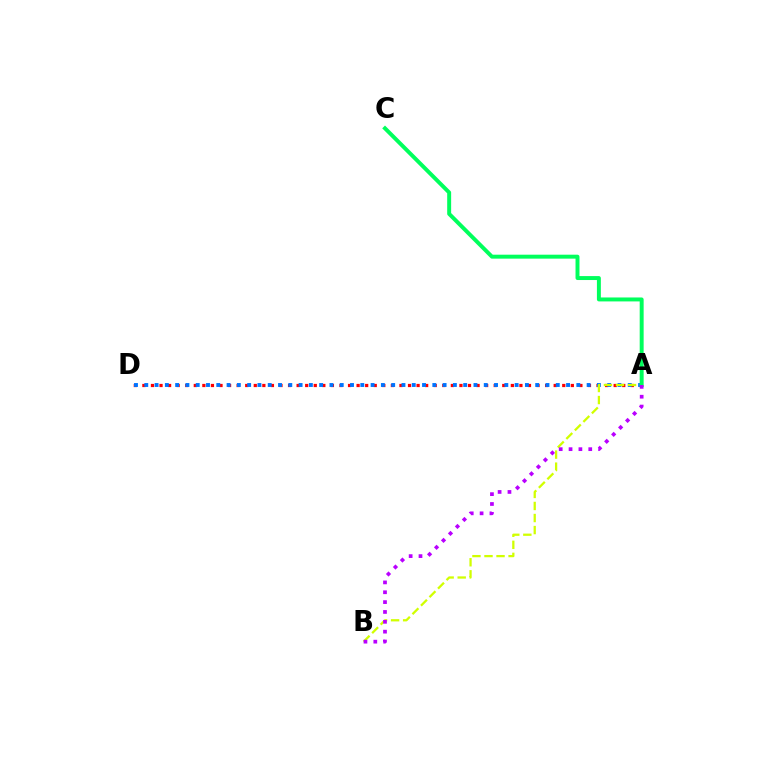{('A', 'D'): [{'color': '#ff0000', 'line_style': 'dotted', 'thickness': 2.33}, {'color': '#0074ff', 'line_style': 'dotted', 'thickness': 2.8}], ('A', 'B'): [{'color': '#d1ff00', 'line_style': 'dashed', 'thickness': 1.64}, {'color': '#b900ff', 'line_style': 'dotted', 'thickness': 2.68}], ('A', 'C'): [{'color': '#00ff5c', 'line_style': 'solid', 'thickness': 2.84}]}